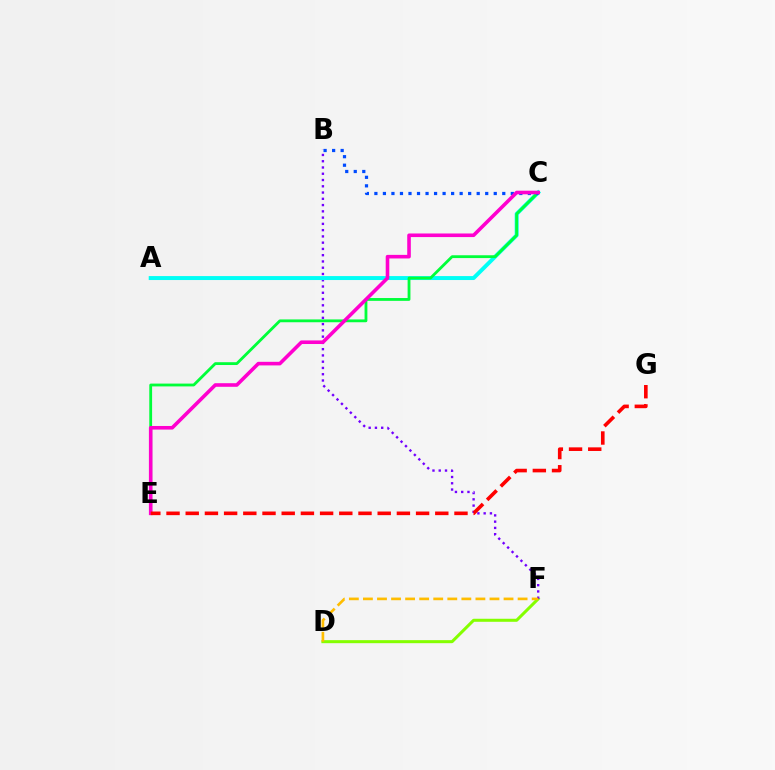{('D', 'F'): [{'color': '#84ff00', 'line_style': 'solid', 'thickness': 2.18}, {'color': '#ffbd00', 'line_style': 'dashed', 'thickness': 1.91}], ('B', 'F'): [{'color': '#7200ff', 'line_style': 'dotted', 'thickness': 1.7}], ('A', 'C'): [{'color': '#00fff6', 'line_style': 'solid', 'thickness': 2.85}], ('C', 'E'): [{'color': '#00ff39', 'line_style': 'solid', 'thickness': 2.03}, {'color': '#ff00cf', 'line_style': 'solid', 'thickness': 2.59}], ('B', 'C'): [{'color': '#004bff', 'line_style': 'dotted', 'thickness': 2.32}], ('E', 'G'): [{'color': '#ff0000', 'line_style': 'dashed', 'thickness': 2.61}]}